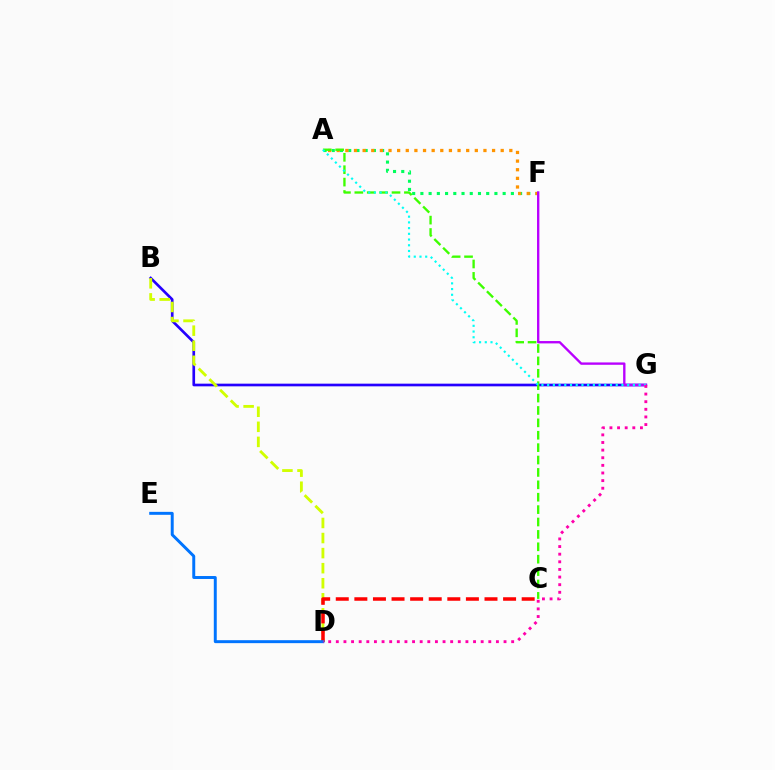{('A', 'F'): [{'color': '#00ff5c', 'line_style': 'dotted', 'thickness': 2.23}, {'color': '#ff9400', 'line_style': 'dotted', 'thickness': 2.34}], ('B', 'G'): [{'color': '#2500ff', 'line_style': 'solid', 'thickness': 1.92}], ('B', 'D'): [{'color': '#d1ff00', 'line_style': 'dashed', 'thickness': 2.05}], ('A', 'C'): [{'color': '#3dff00', 'line_style': 'dashed', 'thickness': 1.68}], ('F', 'G'): [{'color': '#b900ff', 'line_style': 'solid', 'thickness': 1.7}], ('C', 'D'): [{'color': '#ff0000', 'line_style': 'dashed', 'thickness': 2.53}], ('A', 'G'): [{'color': '#00fff6', 'line_style': 'dotted', 'thickness': 1.55}], ('D', 'E'): [{'color': '#0074ff', 'line_style': 'solid', 'thickness': 2.13}], ('D', 'G'): [{'color': '#ff00ac', 'line_style': 'dotted', 'thickness': 2.07}]}